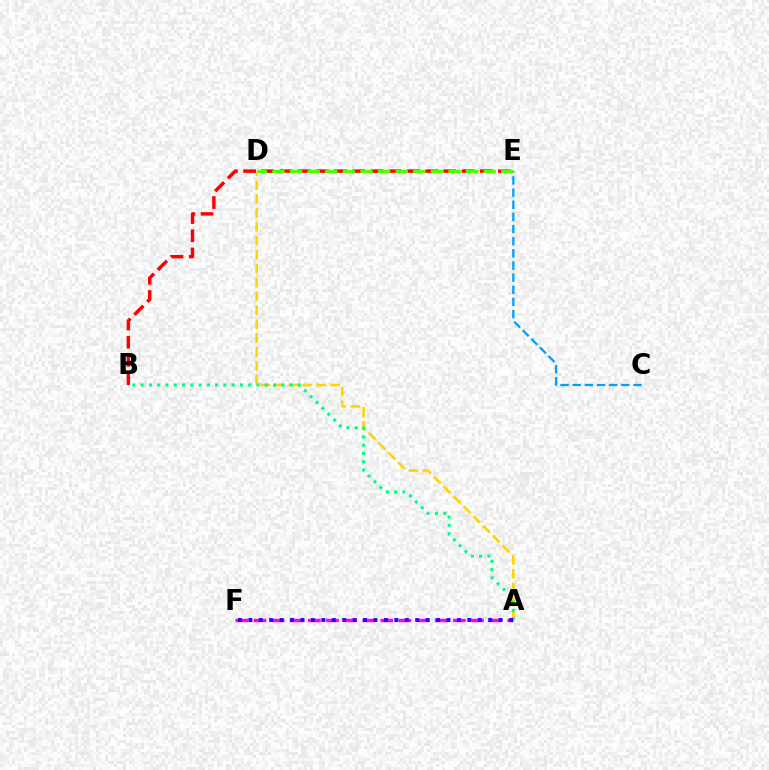{('A', 'D'): [{'color': '#ffd500', 'line_style': 'dashed', 'thickness': 1.89}], ('A', 'F'): [{'color': '#ff00ed', 'line_style': 'dashed', 'thickness': 2.46}, {'color': '#3700ff', 'line_style': 'dotted', 'thickness': 2.83}], ('B', 'E'): [{'color': '#ff0000', 'line_style': 'dashed', 'thickness': 2.47}], ('C', 'E'): [{'color': '#009eff', 'line_style': 'dashed', 'thickness': 1.65}], ('D', 'E'): [{'color': '#4fff00', 'line_style': 'dashed', 'thickness': 2.39}], ('A', 'B'): [{'color': '#00ff86', 'line_style': 'dotted', 'thickness': 2.25}]}